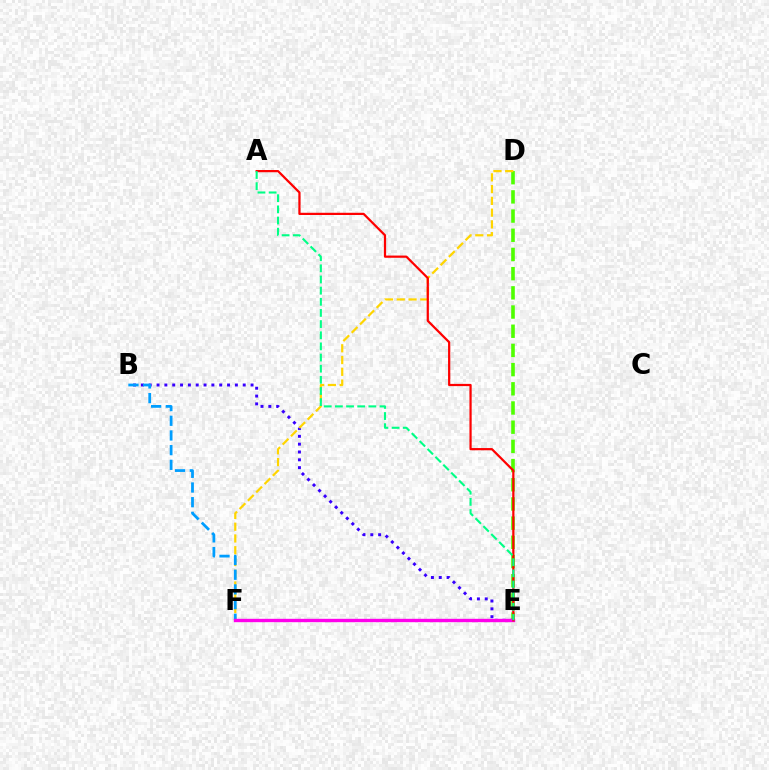{('D', 'E'): [{'color': '#4fff00', 'line_style': 'dashed', 'thickness': 2.61}], ('B', 'E'): [{'color': '#3700ff', 'line_style': 'dotted', 'thickness': 2.13}], ('D', 'F'): [{'color': '#ffd500', 'line_style': 'dashed', 'thickness': 1.6}], ('B', 'F'): [{'color': '#009eff', 'line_style': 'dashed', 'thickness': 1.99}], ('E', 'F'): [{'color': '#ff00ed', 'line_style': 'solid', 'thickness': 2.43}], ('A', 'E'): [{'color': '#ff0000', 'line_style': 'solid', 'thickness': 1.6}, {'color': '#00ff86', 'line_style': 'dashed', 'thickness': 1.51}]}